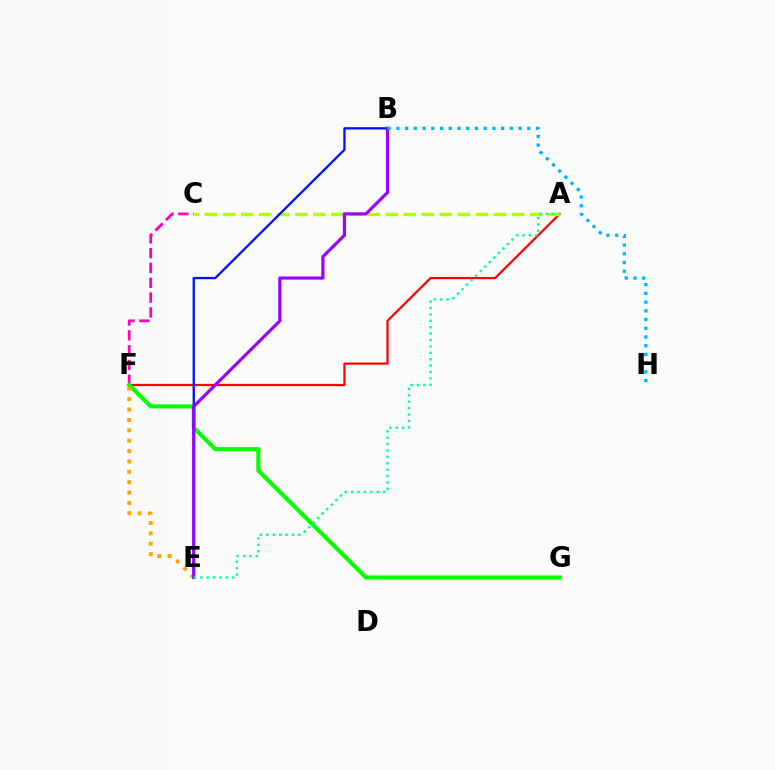{('A', 'F'): [{'color': '#ff0000', 'line_style': 'solid', 'thickness': 1.61}], ('C', 'F'): [{'color': '#ff00bd', 'line_style': 'dashed', 'thickness': 2.01}], ('A', 'C'): [{'color': '#b3ff00', 'line_style': 'dashed', 'thickness': 2.45}], ('F', 'G'): [{'color': '#08ff00', 'line_style': 'solid', 'thickness': 2.96}], ('E', 'F'): [{'color': '#ffa500', 'line_style': 'dotted', 'thickness': 2.82}], ('B', 'E'): [{'color': '#0010ff', 'line_style': 'solid', 'thickness': 1.64}, {'color': '#9b00ff', 'line_style': 'solid', 'thickness': 2.28}], ('B', 'H'): [{'color': '#00b5ff', 'line_style': 'dotted', 'thickness': 2.37}], ('A', 'E'): [{'color': '#00ff9d', 'line_style': 'dotted', 'thickness': 1.74}]}